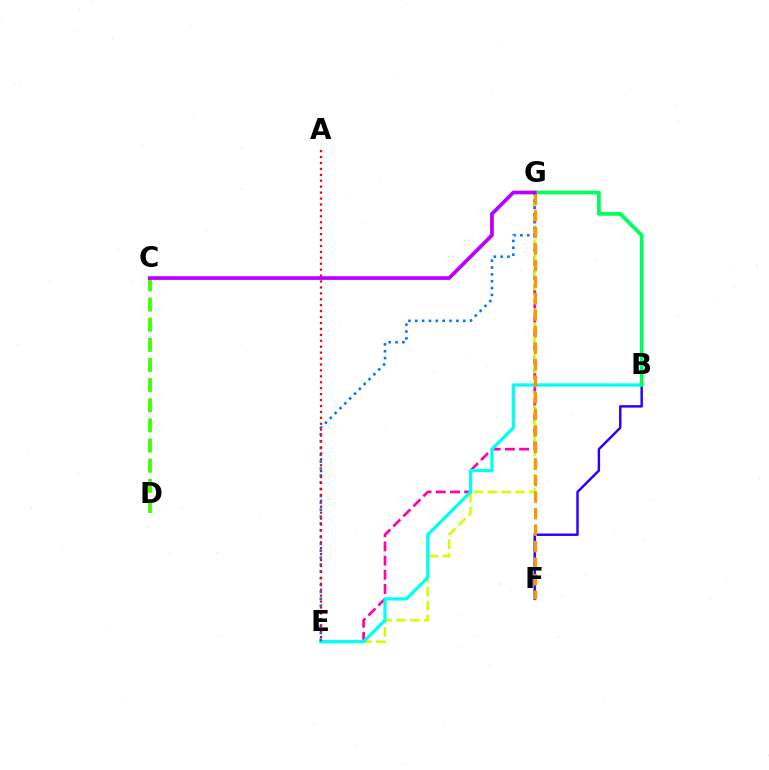{('E', 'G'): [{'color': '#ff00ac', 'line_style': 'dashed', 'thickness': 1.93}, {'color': '#d1ff00', 'line_style': 'dashed', 'thickness': 1.88}, {'color': '#0074ff', 'line_style': 'dotted', 'thickness': 1.86}], ('C', 'D'): [{'color': '#3dff00', 'line_style': 'dashed', 'thickness': 2.74}], ('B', 'F'): [{'color': '#2500ff', 'line_style': 'solid', 'thickness': 1.74}], ('B', 'E'): [{'color': '#00fff6', 'line_style': 'solid', 'thickness': 2.35}], ('B', 'G'): [{'color': '#00ff5c', 'line_style': 'solid', 'thickness': 2.7}], ('F', 'G'): [{'color': '#ff9400', 'line_style': 'dashed', 'thickness': 2.25}], ('A', 'E'): [{'color': '#ff0000', 'line_style': 'dotted', 'thickness': 1.61}], ('C', 'G'): [{'color': '#b900ff', 'line_style': 'solid', 'thickness': 2.66}]}